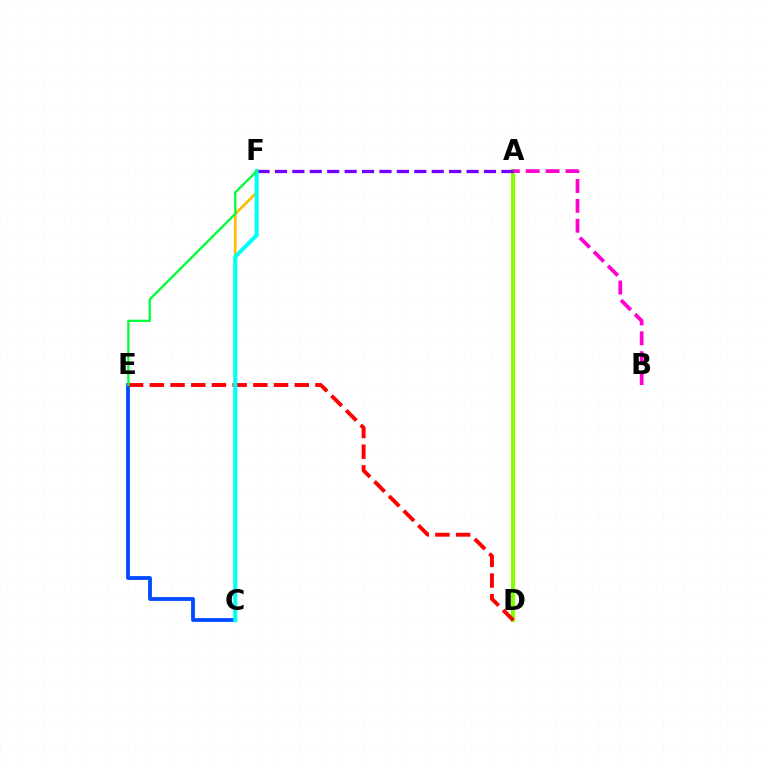{('A', 'D'): [{'color': '#84ff00', 'line_style': 'solid', 'thickness': 2.94}], ('C', 'F'): [{'color': '#ffbd00', 'line_style': 'solid', 'thickness': 1.95}, {'color': '#00fff6', 'line_style': 'solid', 'thickness': 2.91}], ('A', 'B'): [{'color': '#ff00cf', 'line_style': 'dashed', 'thickness': 2.7}], ('C', 'E'): [{'color': '#004bff', 'line_style': 'solid', 'thickness': 2.74}], ('D', 'E'): [{'color': '#ff0000', 'line_style': 'dashed', 'thickness': 2.81}], ('A', 'F'): [{'color': '#7200ff', 'line_style': 'dashed', 'thickness': 2.37}], ('E', 'F'): [{'color': '#00ff39', 'line_style': 'solid', 'thickness': 1.65}]}